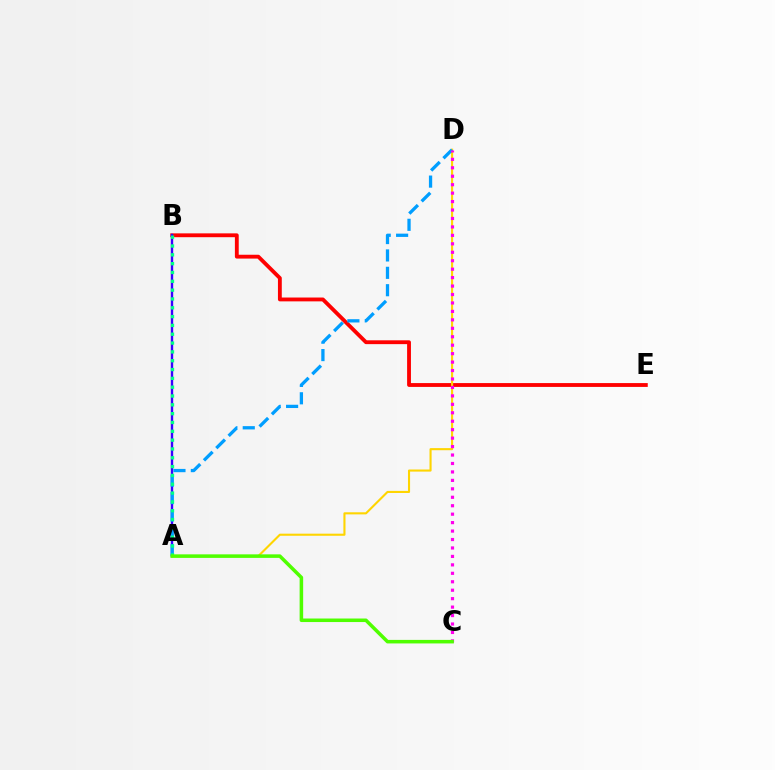{('B', 'E'): [{'color': '#ff0000', 'line_style': 'solid', 'thickness': 2.76}], ('A', 'B'): [{'color': '#3700ff', 'line_style': 'solid', 'thickness': 1.72}, {'color': '#00ff86', 'line_style': 'dotted', 'thickness': 2.4}], ('A', 'D'): [{'color': '#ffd500', 'line_style': 'solid', 'thickness': 1.51}, {'color': '#009eff', 'line_style': 'dashed', 'thickness': 2.36}], ('C', 'D'): [{'color': '#ff00ed', 'line_style': 'dotted', 'thickness': 2.3}], ('A', 'C'): [{'color': '#4fff00', 'line_style': 'solid', 'thickness': 2.55}]}